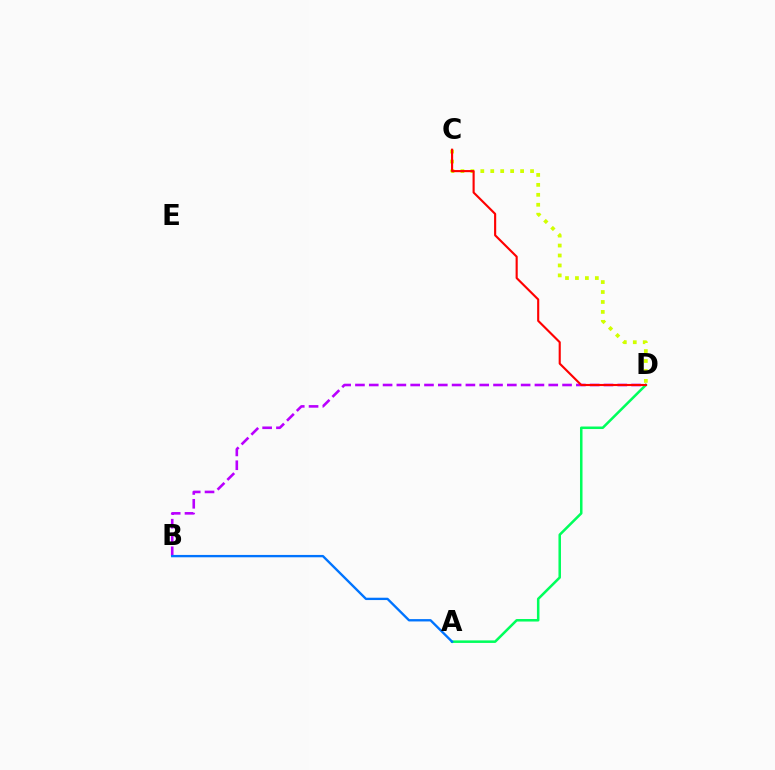{('B', 'D'): [{'color': '#b900ff', 'line_style': 'dashed', 'thickness': 1.88}], ('A', 'D'): [{'color': '#00ff5c', 'line_style': 'solid', 'thickness': 1.82}], ('C', 'D'): [{'color': '#d1ff00', 'line_style': 'dotted', 'thickness': 2.7}, {'color': '#ff0000', 'line_style': 'solid', 'thickness': 1.53}], ('A', 'B'): [{'color': '#0074ff', 'line_style': 'solid', 'thickness': 1.69}]}